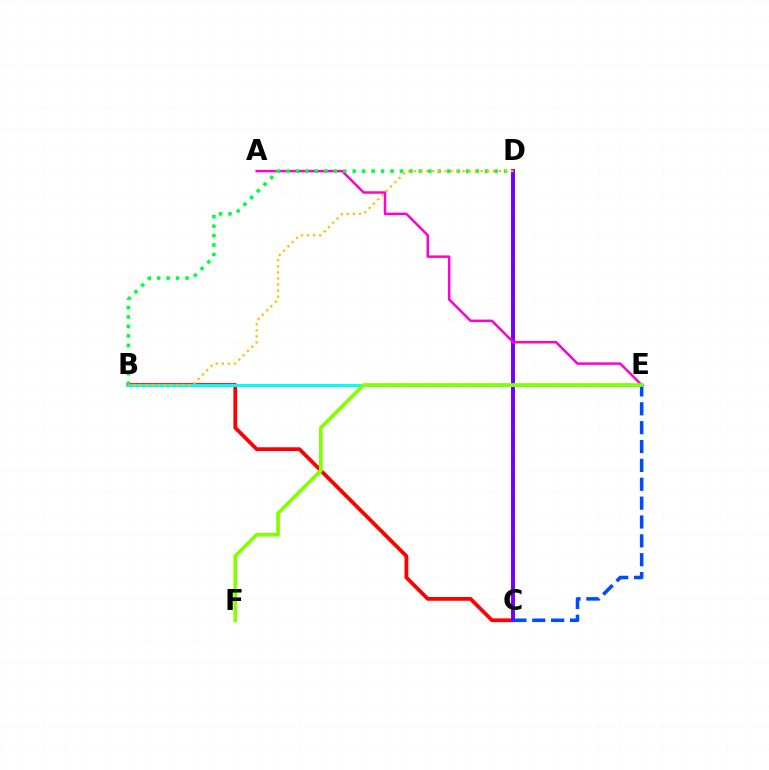{('B', 'C'): [{'color': '#ff0000', 'line_style': 'solid', 'thickness': 2.72}], ('C', 'D'): [{'color': '#7200ff', 'line_style': 'solid', 'thickness': 2.83}], ('B', 'E'): [{'color': '#00fff6', 'line_style': 'solid', 'thickness': 2.14}], ('A', 'E'): [{'color': '#ff00cf', 'line_style': 'solid', 'thickness': 1.79}], ('B', 'D'): [{'color': '#00ff39', 'line_style': 'dotted', 'thickness': 2.57}, {'color': '#ffbd00', 'line_style': 'dotted', 'thickness': 1.65}], ('C', 'E'): [{'color': '#004bff', 'line_style': 'dashed', 'thickness': 2.56}], ('E', 'F'): [{'color': '#84ff00', 'line_style': 'solid', 'thickness': 2.67}]}